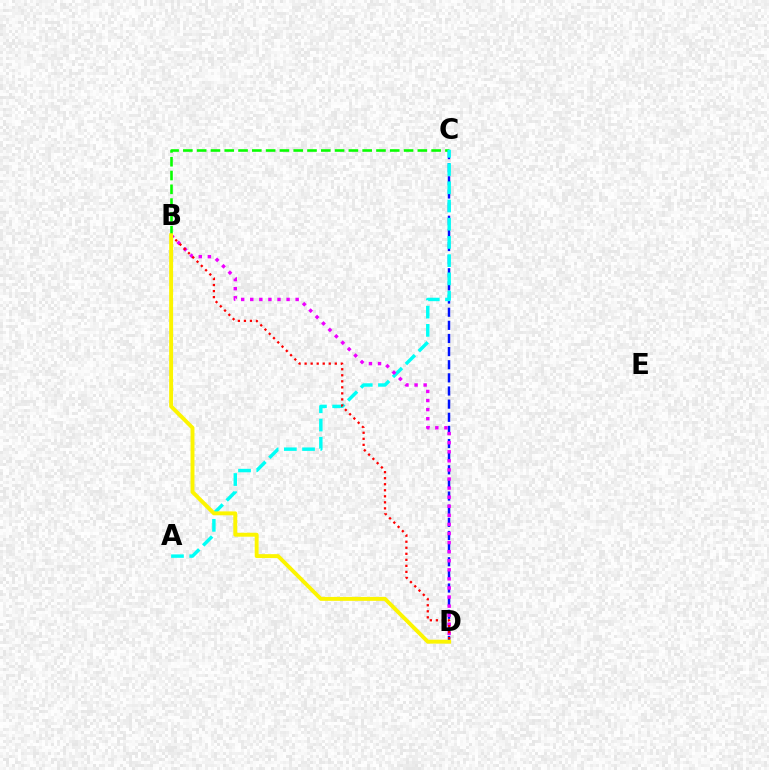{('C', 'D'): [{'color': '#0010ff', 'line_style': 'dashed', 'thickness': 1.78}], ('B', 'C'): [{'color': '#08ff00', 'line_style': 'dashed', 'thickness': 1.87}], ('A', 'C'): [{'color': '#00fff6', 'line_style': 'dashed', 'thickness': 2.48}], ('B', 'D'): [{'color': '#ee00ff', 'line_style': 'dotted', 'thickness': 2.47}, {'color': '#ff0000', 'line_style': 'dotted', 'thickness': 1.64}, {'color': '#fcf500', 'line_style': 'solid', 'thickness': 2.82}]}